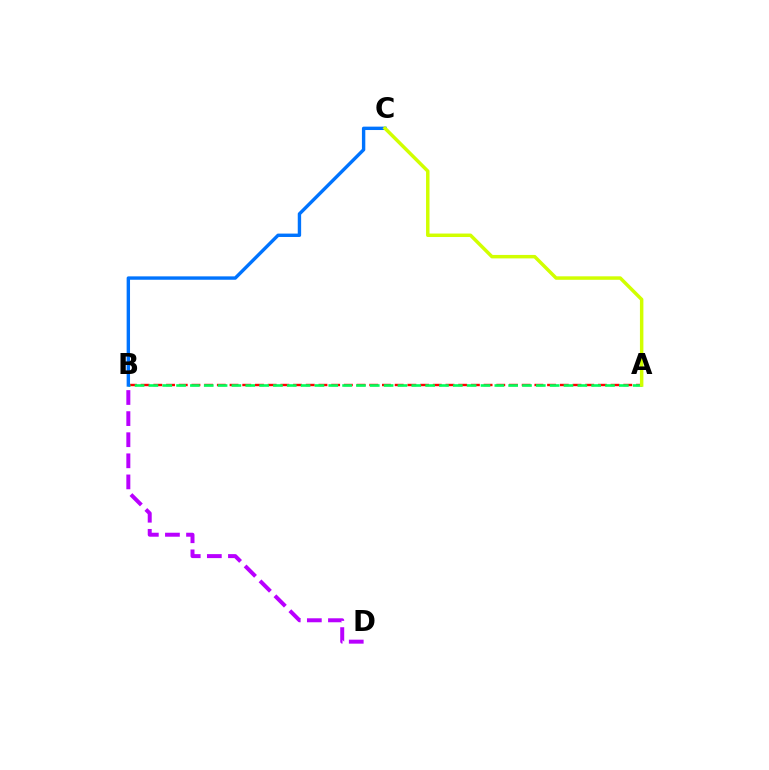{('A', 'B'): [{'color': '#ff0000', 'line_style': 'dashed', 'thickness': 1.73}, {'color': '#00ff5c', 'line_style': 'dashed', 'thickness': 1.88}], ('B', 'C'): [{'color': '#0074ff', 'line_style': 'solid', 'thickness': 2.44}], ('B', 'D'): [{'color': '#b900ff', 'line_style': 'dashed', 'thickness': 2.87}], ('A', 'C'): [{'color': '#d1ff00', 'line_style': 'solid', 'thickness': 2.5}]}